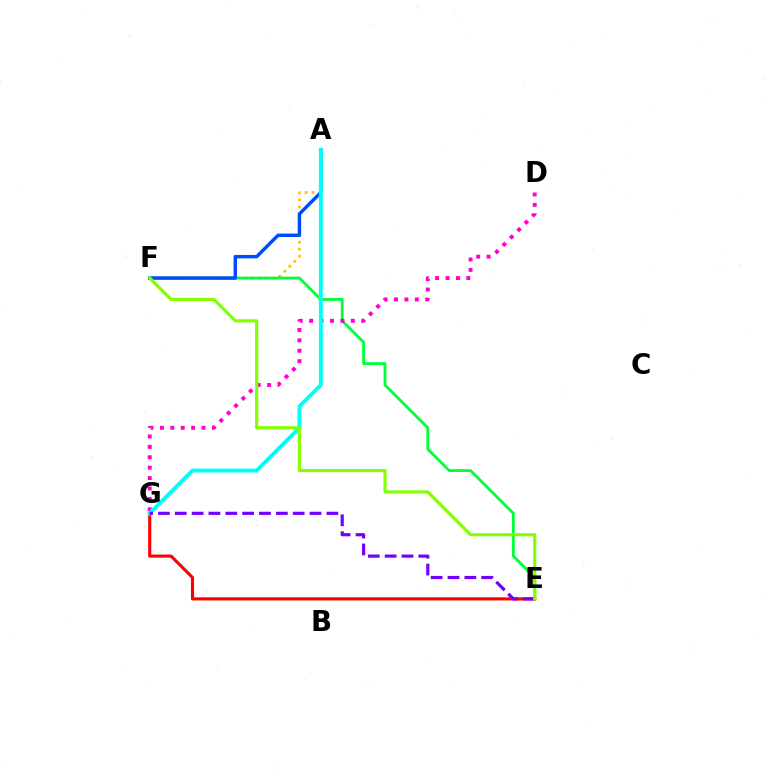{('A', 'F'): [{'color': '#ffbd00', 'line_style': 'dotted', 'thickness': 1.91}, {'color': '#004bff', 'line_style': 'solid', 'thickness': 2.48}], ('E', 'F'): [{'color': '#00ff39', 'line_style': 'solid', 'thickness': 2.03}, {'color': '#84ff00', 'line_style': 'solid', 'thickness': 2.27}], ('D', 'G'): [{'color': '#ff00cf', 'line_style': 'dotted', 'thickness': 2.83}], ('E', 'G'): [{'color': '#ff0000', 'line_style': 'solid', 'thickness': 2.26}, {'color': '#7200ff', 'line_style': 'dashed', 'thickness': 2.29}], ('A', 'G'): [{'color': '#00fff6', 'line_style': 'solid', 'thickness': 2.8}]}